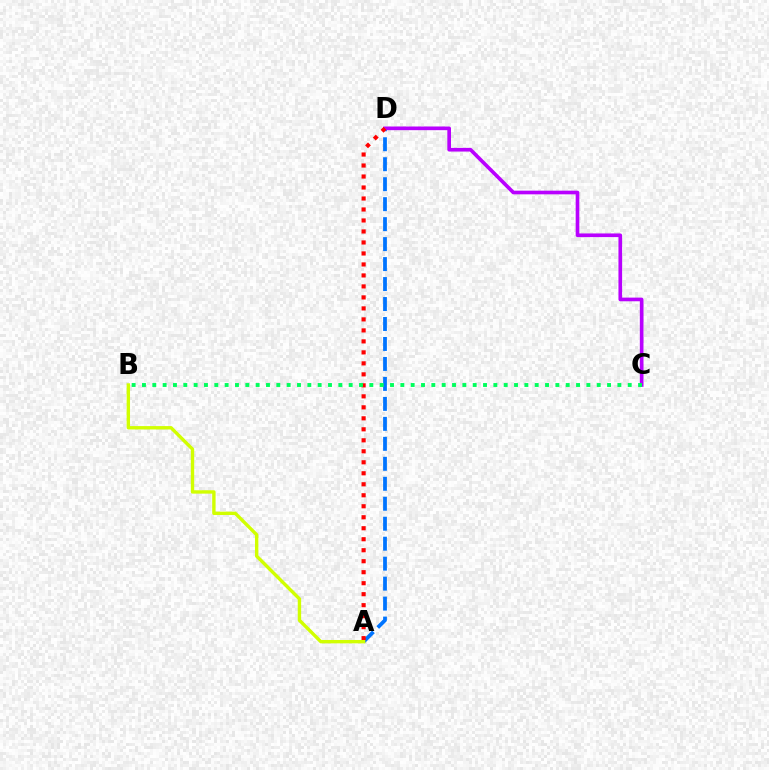{('A', 'D'): [{'color': '#0074ff', 'line_style': 'dashed', 'thickness': 2.71}, {'color': '#ff0000', 'line_style': 'dotted', 'thickness': 2.99}], ('C', 'D'): [{'color': '#b900ff', 'line_style': 'solid', 'thickness': 2.63}], ('A', 'B'): [{'color': '#d1ff00', 'line_style': 'solid', 'thickness': 2.44}], ('B', 'C'): [{'color': '#00ff5c', 'line_style': 'dotted', 'thickness': 2.81}]}